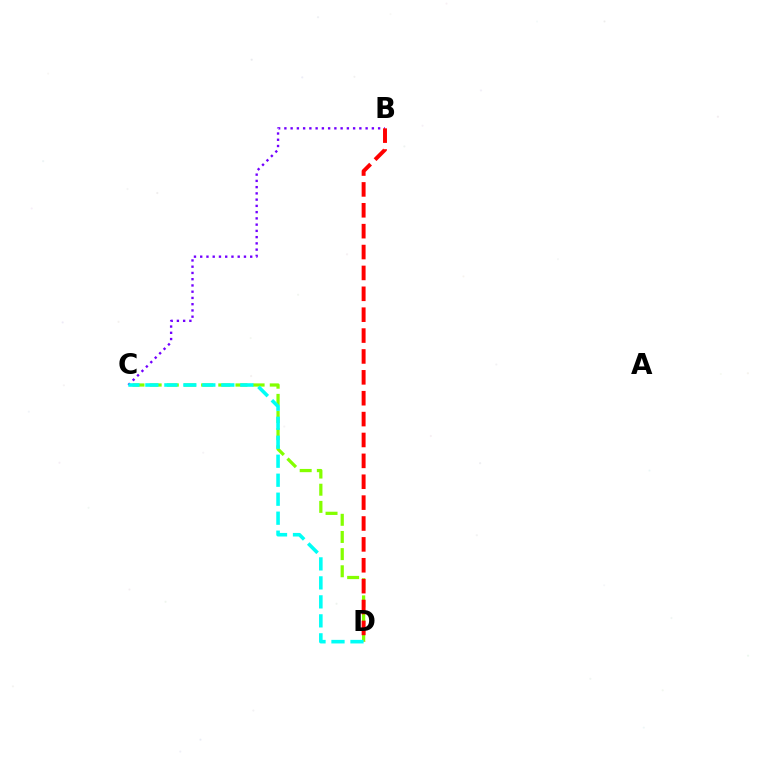{('B', 'C'): [{'color': '#7200ff', 'line_style': 'dotted', 'thickness': 1.7}], ('C', 'D'): [{'color': '#84ff00', 'line_style': 'dashed', 'thickness': 2.33}, {'color': '#00fff6', 'line_style': 'dashed', 'thickness': 2.58}], ('B', 'D'): [{'color': '#ff0000', 'line_style': 'dashed', 'thickness': 2.84}]}